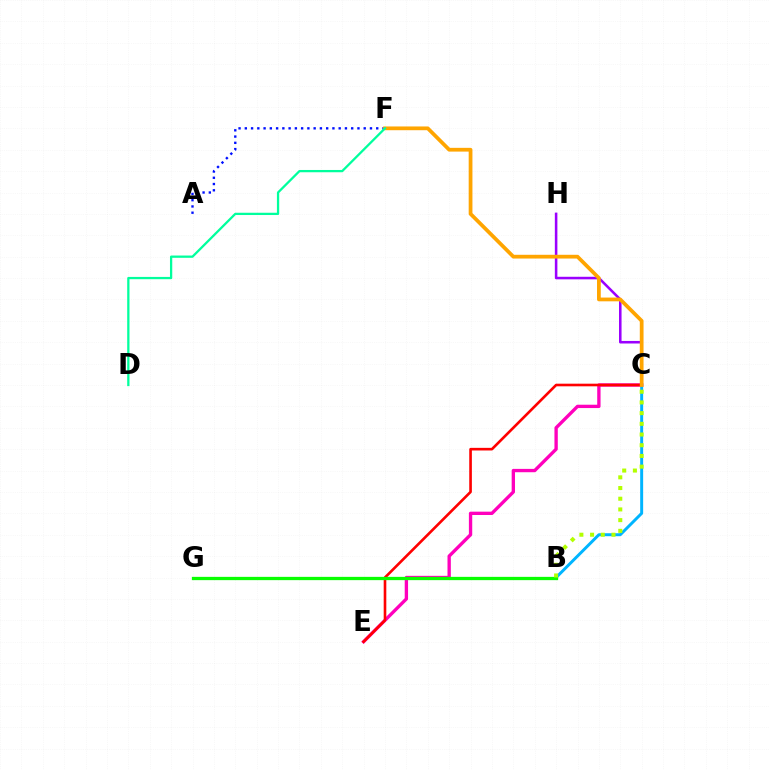{('C', 'E'): [{'color': '#ff00bd', 'line_style': 'solid', 'thickness': 2.4}, {'color': '#ff0000', 'line_style': 'solid', 'thickness': 1.89}], ('C', 'H'): [{'color': '#9b00ff', 'line_style': 'solid', 'thickness': 1.84}], ('A', 'F'): [{'color': '#0010ff', 'line_style': 'dotted', 'thickness': 1.7}], ('B', 'C'): [{'color': '#00b5ff', 'line_style': 'solid', 'thickness': 2.13}, {'color': '#b3ff00', 'line_style': 'dotted', 'thickness': 2.91}], ('B', 'G'): [{'color': '#08ff00', 'line_style': 'solid', 'thickness': 2.36}], ('C', 'F'): [{'color': '#ffa500', 'line_style': 'solid', 'thickness': 2.7}], ('D', 'F'): [{'color': '#00ff9d', 'line_style': 'solid', 'thickness': 1.64}]}